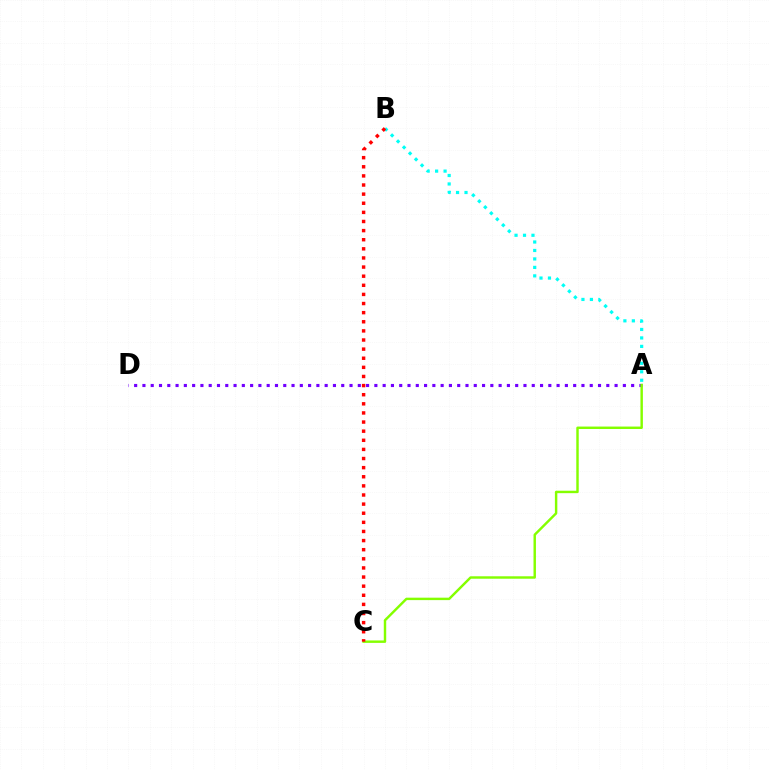{('A', 'D'): [{'color': '#7200ff', 'line_style': 'dotted', 'thickness': 2.25}], ('A', 'C'): [{'color': '#84ff00', 'line_style': 'solid', 'thickness': 1.75}], ('A', 'B'): [{'color': '#00fff6', 'line_style': 'dotted', 'thickness': 2.3}], ('B', 'C'): [{'color': '#ff0000', 'line_style': 'dotted', 'thickness': 2.48}]}